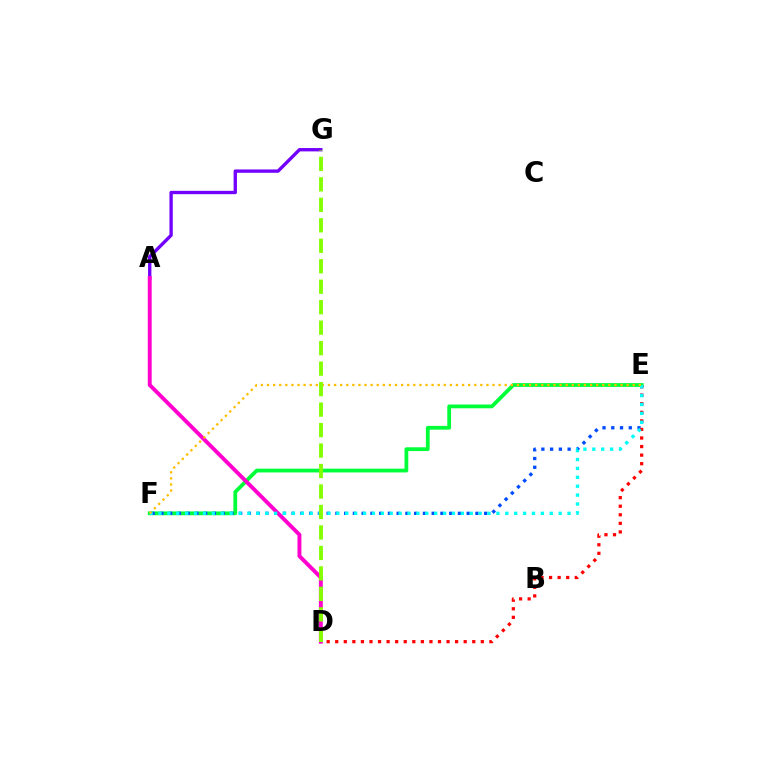{('E', 'F'): [{'color': '#00ff39', 'line_style': 'solid', 'thickness': 2.72}, {'color': '#004bff', 'line_style': 'dotted', 'thickness': 2.38}, {'color': '#00fff6', 'line_style': 'dotted', 'thickness': 2.42}, {'color': '#ffbd00', 'line_style': 'dotted', 'thickness': 1.66}], ('A', 'G'): [{'color': '#7200ff', 'line_style': 'solid', 'thickness': 2.41}], ('D', 'E'): [{'color': '#ff0000', 'line_style': 'dotted', 'thickness': 2.33}], ('A', 'D'): [{'color': '#ff00cf', 'line_style': 'solid', 'thickness': 2.82}], ('D', 'G'): [{'color': '#84ff00', 'line_style': 'dashed', 'thickness': 2.78}]}